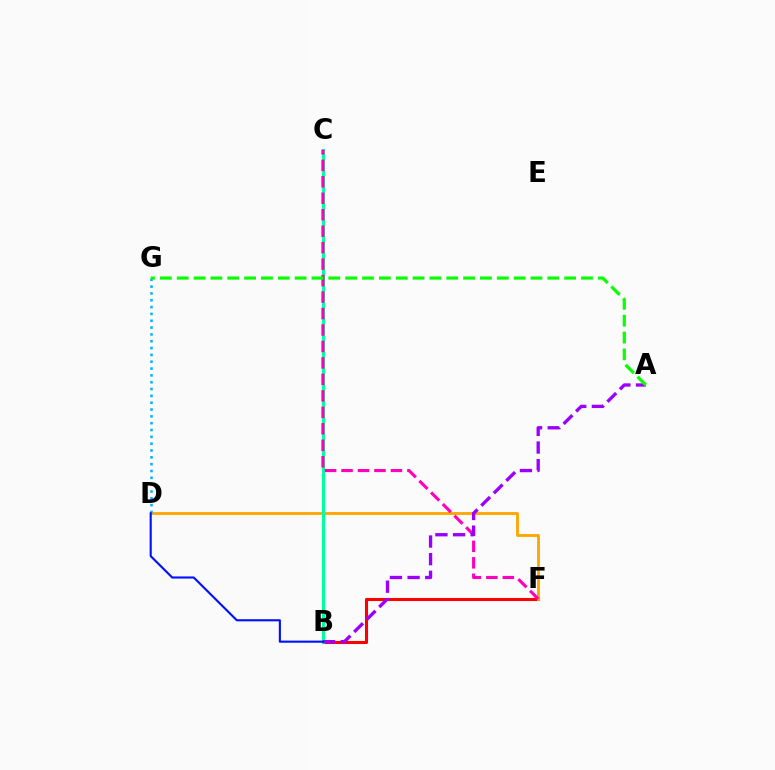{('B', 'F'): [{'color': '#ff0000', 'line_style': 'solid', 'thickness': 2.21}], ('B', 'C'): [{'color': '#b3ff00', 'line_style': 'dashed', 'thickness': 2.22}, {'color': '#00ff9d', 'line_style': 'solid', 'thickness': 2.2}], ('D', 'F'): [{'color': '#ffa500', 'line_style': 'solid', 'thickness': 2.04}], ('C', 'F'): [{'color': '#ff00bd', 'line_style': 'dashed', 'thickness': 2.24}], ('D', 'G'): [{'color': '#00b5ff', 'line_style': 'dotted', 'thickness': 1.86}], ('A', 'B'): [{'color': '#9b00ff', 'line_style': 'dashed', 'thickness': 2.4}], ('B', 'D'): [{'color': '#0010ff', 'line_style': 'solid', 'thickness': 1.52}], ('A', 'G'): [{'color': '#08ff00', 'line_style': 'dashed', 'thickness': 2.29}]}